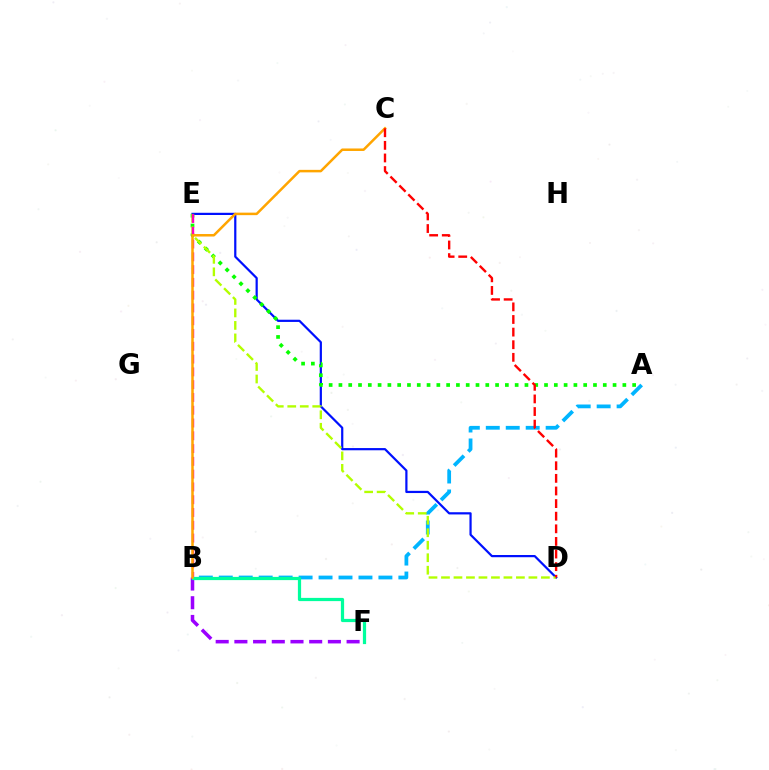{('B', 'F'): [{'color': '#9b00ff', 'line_style': 'dashed', 'thickness': 2.54}, {'color': '#00ff9d', 'line_style': 'solid', 'thickness': 2.32}], ('A', 'B'): [{'color': '#00b5ff', 'line_style': 'dashed', 'thickness': 2.71}], ('D', 'E'): [{'color': '#0010ff', 'line_style': 'solid', 'thickness': 1.59}, {'color': '#b3ff00', 'line_style': 'dashed', 'thickness': 1.7}], ('A', 'E'): [{'color': '#08ff00', 'line_style': 'dotted', 'thickness': 2.66}], ('B', 'E'): [{'color': '#ff00bd', 'line_style': 'dashed', 'thickness': 1.74}], ('B', 'C'): [{'color': '#ffa500', 'line_style': 'solid', 'thickness': 1.81}], ('C', 'D'): [{'color': '#ff0000', 'line_style': 'dashed', 'thickness': 1.71}]}